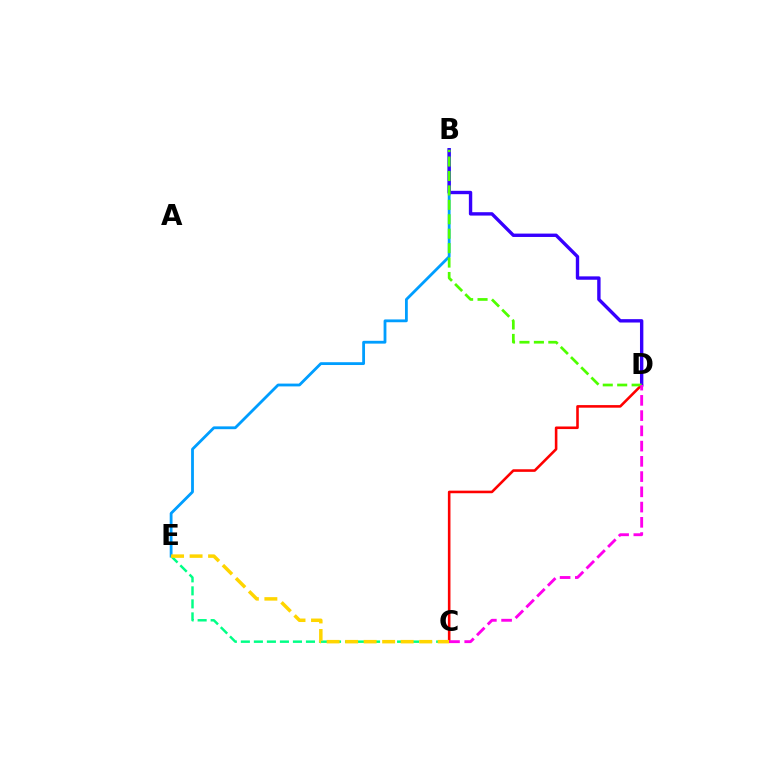{('B', 'E'): [{'color': '#009eff', 'line_style': 'solid', 'thickness': 2.02}], ('C', 'D'): [{'color': '#ff0000', 'line_style': 'solid', 'thickness': 1.86}, {'color': '#ff00ed', 'line_style': 'dashed', 'thickness': 2.07}], ('B', 'D'): [{'color': '#3700ff', 'line_style': 'solid', 'thickness': 2.43}, {'color': '#4fff00', 'line_style': 'dashed', 'thickness': 1.96}], ('C', 'E'): [{'color': '#00ff86', 'line_style': 'dashed', 'thickness': 1.77}, {'color': '#ffd500', 'line_style': 'dashed', 'thickness': 2.51}]}